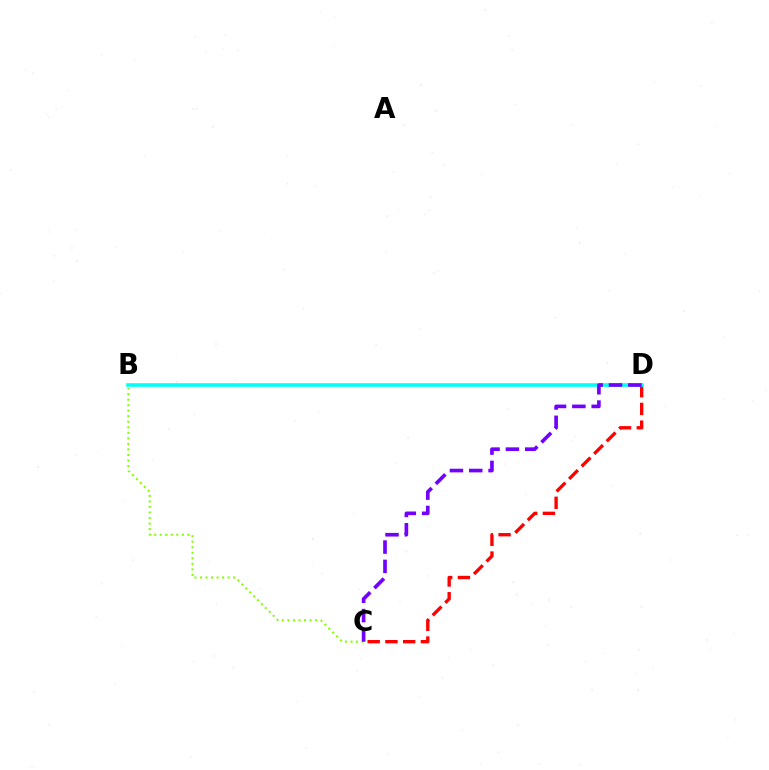{('C', 'D'): [{'color': '#ff0000', 'line_style': 'dashed', 'thickness': 2.41}, {'color': '#7200ff', 'line_style': 'dashed', 'thickness': 2.63}], ('B', 'D'): [{'color': '#00fff6', 'line_style': 'solid', 'thickness': 2.59}], ('B', 'C'): [{'color': '#84ff00', 'line_style': 'dotted', 'thickness': 1.5}]}